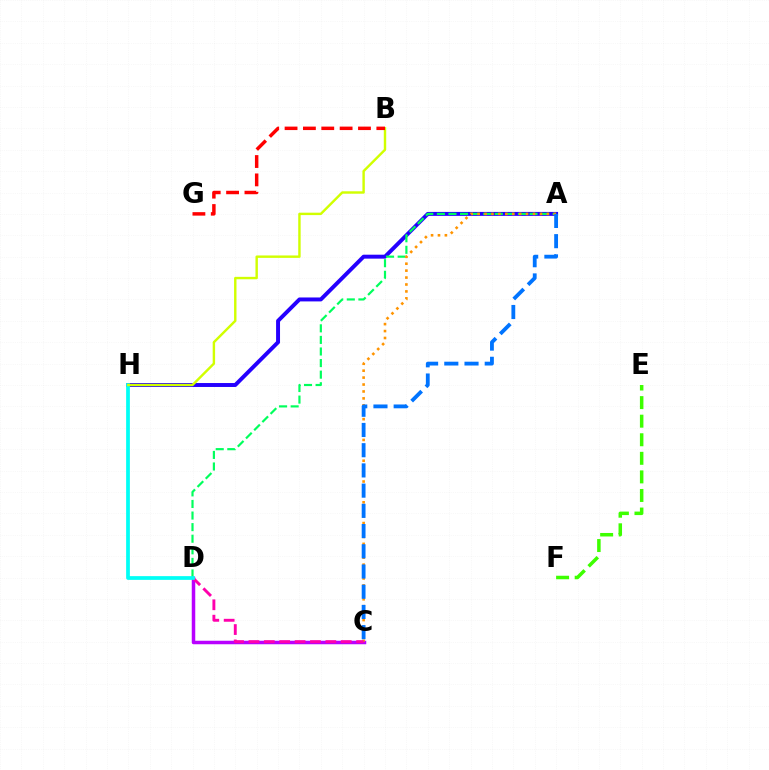{('C', 'D'): [{'color': '#b900ff', 'line_style': 'solid', 'thickness': 2.52}, {'color': '#ff00ac', 'line_style': 'dashed', 'thickness': 2.09}], ('A', 'H'): [{'color': '#2500ff', 'line_style': 'solid', 'thickness': 2.84}], ('A', 'D'): [{'color': '#00ff5c', 'line_style': 'dashed', 'thickness': 1.57}], ('A', 'C'): [{'color': '#ff9400', 'line_style': 'dotted', 'thickness': 1.88}, {'color': '#0074ff', 'line_style': 'dashed', 'thickness': 2.75}], ('E', 'F'): [{'color': '#3dff00', 'line_style': 'dashed', 'thickness': 2.52}], ('D', 'H'): [{'color': '#00fff6', 'line_style': 'solid', 'thickness': 2.69}], ('B', 'H'): [{'color': '#d1ff00', 'line_style': 'solid', 'thickness': 1.74}], ('B', 'G'): [{'color': '#ff0000', 'line_style': 'dashed', 'thickness': 2.49}]}